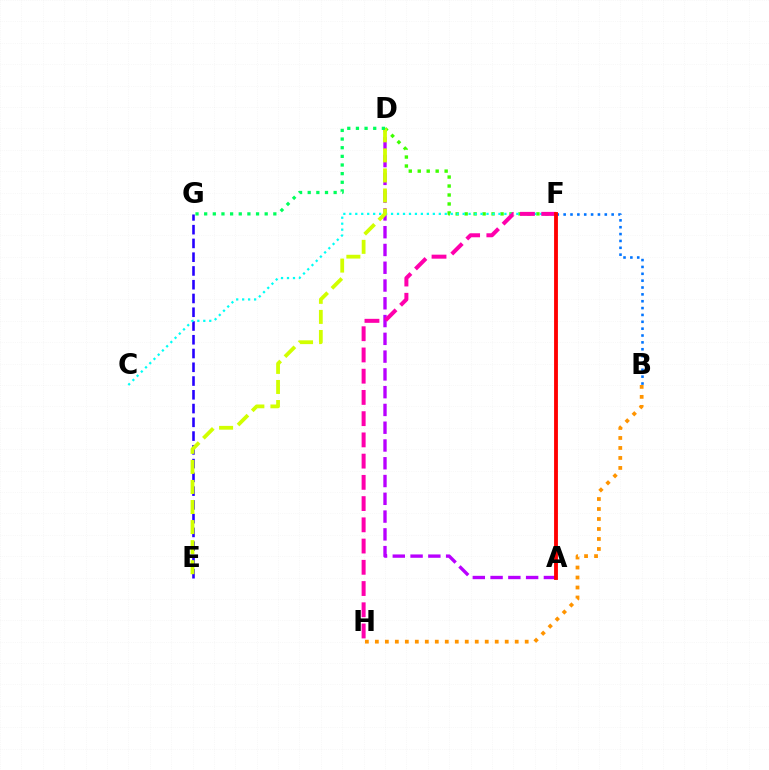{('A', 'D'): [{'color': '#b900ff', 'line_style': 'dashed', 'thickness': 2.41}], ('D', 'F'): [{'color': '#3dff00', 'line_style': 'dotted', 'thickness': 2.44}], ('B', 'H'): [{'color': '#ff9400', 'line_style': 'dotted', 'thickness': 2.71}], ('E', 'G'): [{'color': '#2500ff', 'line_style': 'dashed', 'thickness': 1.87}], ('C', 'F'): [{'color': '#00fff6', 'line_style': 'dotted', 'thickness': 1.62}], ('D', 'E'): [{'color': '#d1ff00', 'line_style': 'dashed', 'thickness': 2.73}], ('F', 'H'): [{'color': '#ff00ac', 'line_style': 'dashed', 'thickness': 2.88}], ('D', 'G'): [{'color': '#00ff5c', 'line_style': 'dotted', 'thickness': 2.35}], ('B', 'F'): [{'color': '#0074ff', 'line_style': 'dotted', 'thickness': 1.86}], ('A', 'F'): [{'color': '#ff0000', 'line_style': 'solid', 'thickness': 2.77}]}